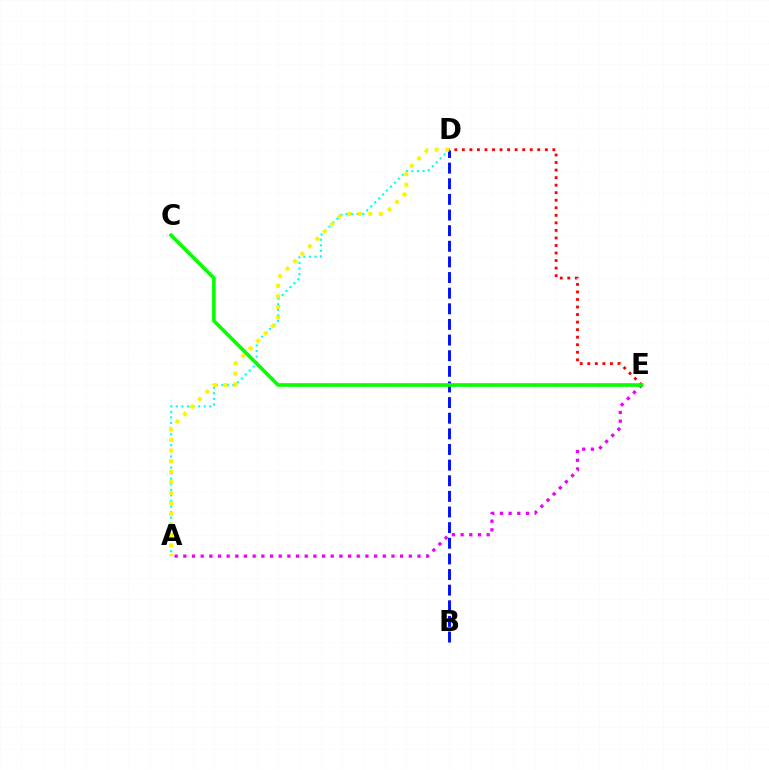{('A', 'D'): [{'color': '#00fff6', 'line_style': 'dotted', 'thickness': 1.51}, {'color': '#fcf500', 'line_style': 'dotted', 'thickness': 2.87}], ('D', 'E'): [{'color': '#ff0000', 'line_style': 'dotted', 'thickness': 2.05}], ('A', 'E'): [{'color': '#ee00ff', 'line_style': 'dotted', 'thickness': 2.36}], ('B', 'D'): [{'color': '#0010ff', 'line_style': 'dashed', 'thickness': 2.12}], ('C', 'E'): [{'color': '#08ff00', 'line_style': 'solid', 'thickness': 2.62}]}